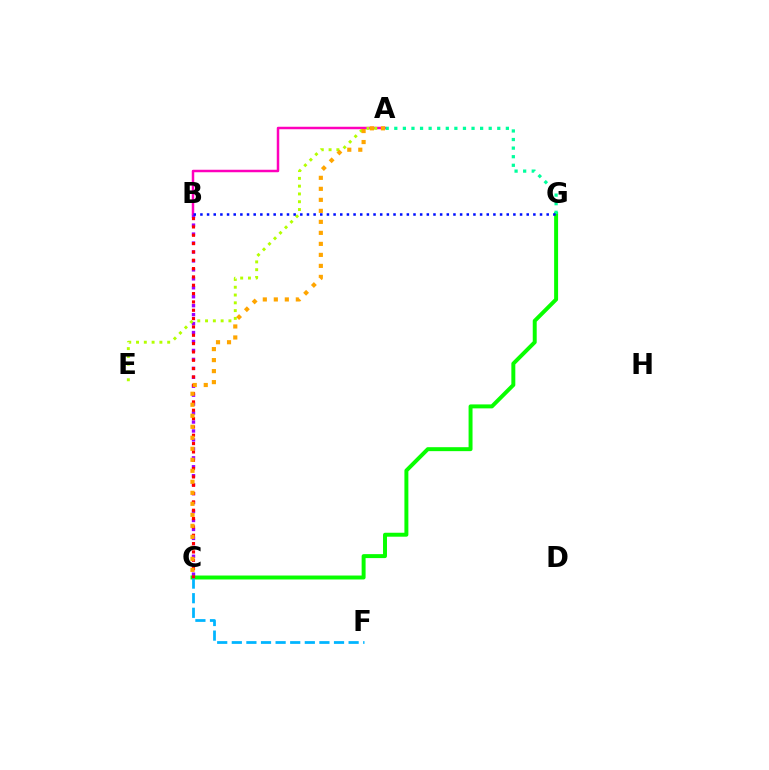{('B', 'C'): [{'color': '#9b00ff', 'line_style': 'dotted', 'thickness': 2.43}, {'color': '#ff0000', 'line_style': 'dotted', 'thickness': 2.26}], ('C', 'G'): [{'color': '#08ff00', 'line_style': 'solid', 'thickness': 2.85}], ('A', 'B'): [{'color': '#ff00bd', 'line_style': 'solid', 'thickness': 1.79}], ('C', 'F'): [{'color': '#00b5ff', 'line_style': 'dashed', 'thickness': 1.98}], ('A', 'E'): [{'color': '#b3ff00', 'line_style': 'dotted', 'thickness': 2.12}], ('A', 'G'): [{'color': '#00ff9d', 'line_style': 'dotted', 'thickness': 2.33}], ('A', 'C'): [{'color': '#ffa500', 'line_style': 'dotted', 'thickness': 2.99}], ('B', 'G'): [{'color': '#0010ff', 'line_style': 'dotted', 'thickness': 1.81}]}